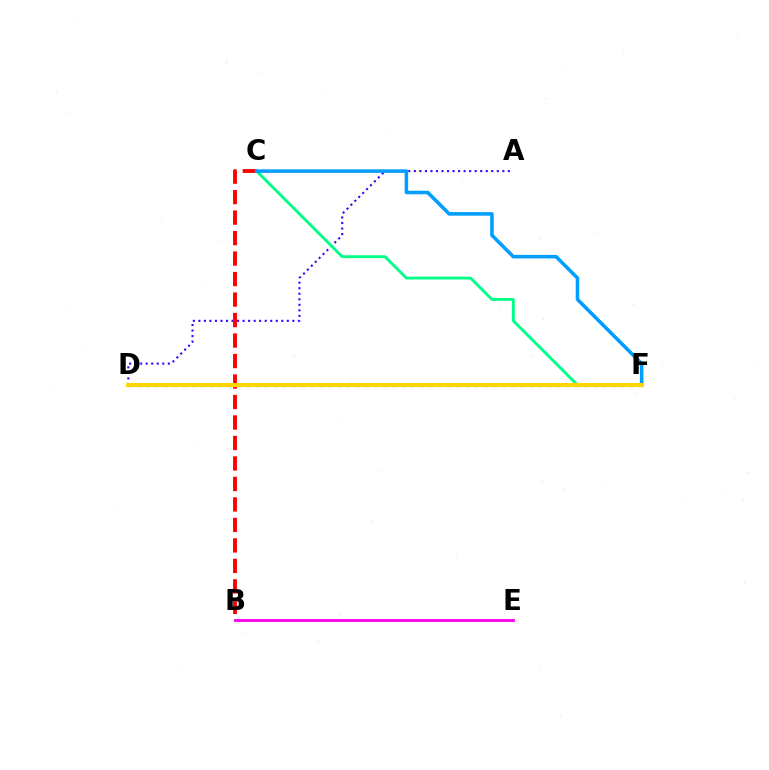{('A', 'D'): [{'color': '#3700ff', 'line_style': 'dotted', 'thickness': 1.5}], ('B', 'C'): [{'color': '#ff0000', 'line_style': 'dashed', 'thickness': 2.78}], ('D', 'F'): [{'color': '#4fff00', 'line_style': 'dotted', 'thickness': 2.48}, {'color': '#ffd500', 'line_style': 'solid', 'thickness': 2.9}], ('B', 'E'): [{'color': '#ff00ed', 'line_style': 'solid', 'thickness': 2.04}], ('C', 'F'): [{'color': '#00ff86', 'line_style': 'solid', 'thickness': 2.06}, {'color': '#009eff', 'line_style': 'solid', 'thickness': 2.56}]}